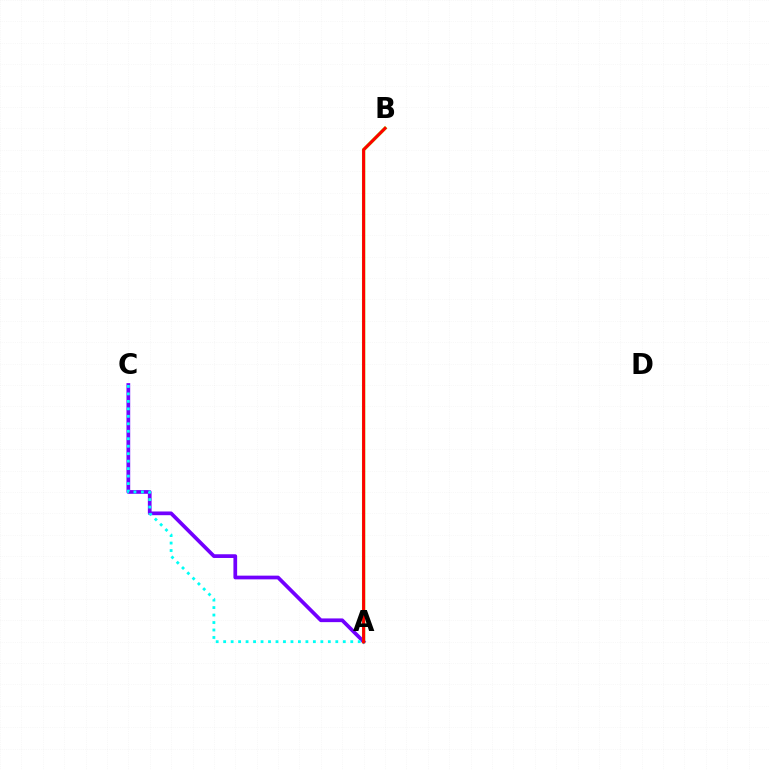{('A', 'C'): [{'color': '#7200ff', 'line_style': 'solid', 'thickness': 2.68}, {'color': '#00fff6', 'line_style': 'dotted', 'thickness': 2.03}], ('A', 'B'): [{'color': '#84ff00', 'line_style': 'solid', 'thickness': 2.38}, {'color': '#ff0000', 'line_style': 'solid', 'thickness': 2.19}]}